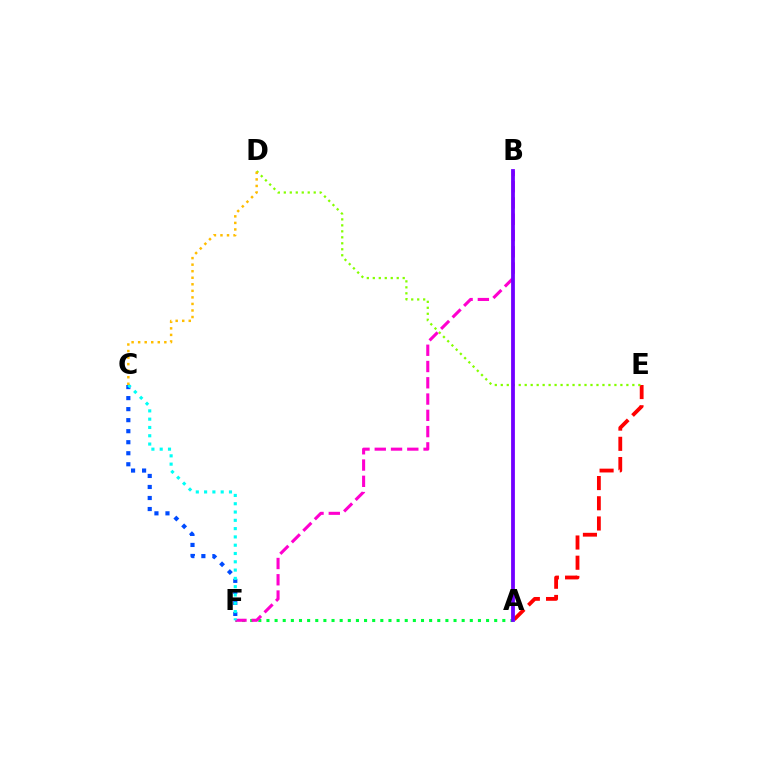{('A', 'E'): [{'color': '#ff0000', 'line_style': 'dashed', 'thickness': 2.75}], ('A', 'F'): [{'color': '#00ff39', 'line_style': 'dotted', 'thickness': 2.21}], ('D', 'E'): [{'color': '#84ff00', 'line_style': 'dotted', 'thickness': 1.62}], ('C', 'F'): [{'color': '#004bff', 'line_style': 'dotted', 'thickness': 3.0}, {'color': '#00fff6', 'line_style': 'dotted', 'thickness': 2.25}], ('B', 'F'): [{'color': '#ff00cf', 'line_style': 'dashed', 'thickness': 2.21}], ('A', 'B'): [{'color': '#7200ff', 'line_style': 'solid', 'thickness': 2.73}], ('C', 'D'): [{'color': '#ffbd00', 'line_style': 'dotted', 'thickness': 1.78}]}